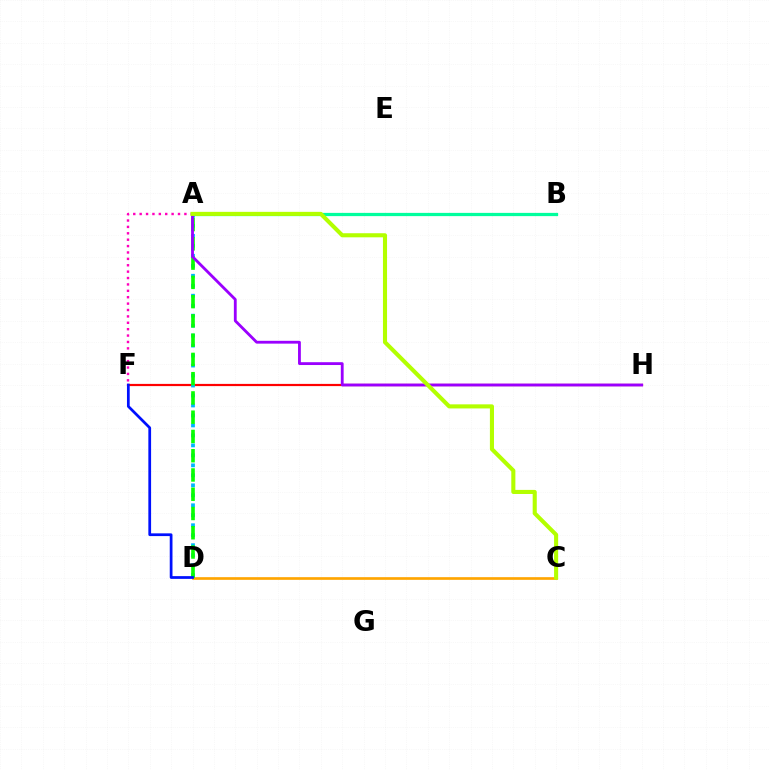{('F', 'H'): [{'color': '#ff0000', 'line_style': 'solid', 'thickness': 1.59}], ('A', 'D'): [{'color': '#00b5ff', 'line_style': 'dotted', 'thickness': 2.71}, {'color': '#08ff00', 'line_style': 'dashed', 'thickness': 2.62}], ('C', 'D'): [{'color': '#ffa500', 'line_style': 'solid', 'thickness': 1.92}], ('A', 'B'): [{'color': '#00ff9d', 'line_style': 'solid', 'thickness': 2.33}], ('D', 'F'): [{'color': '#0010ff', 'line_style': 'solid', 'thickness': 1.97}], ('A', 'F'): [{'color': '#ff00bd', 'line_style': 'dotted', 'thickness': 1.74}], ('A', 'H'): [{'color': '#9b00ff', 'line_style': 'solid', 'thickness': 2.03}], ('A', 'C'): [{'color': '#b3ff00', 'line_style': 'solid', 'thickness': 2.94}]}